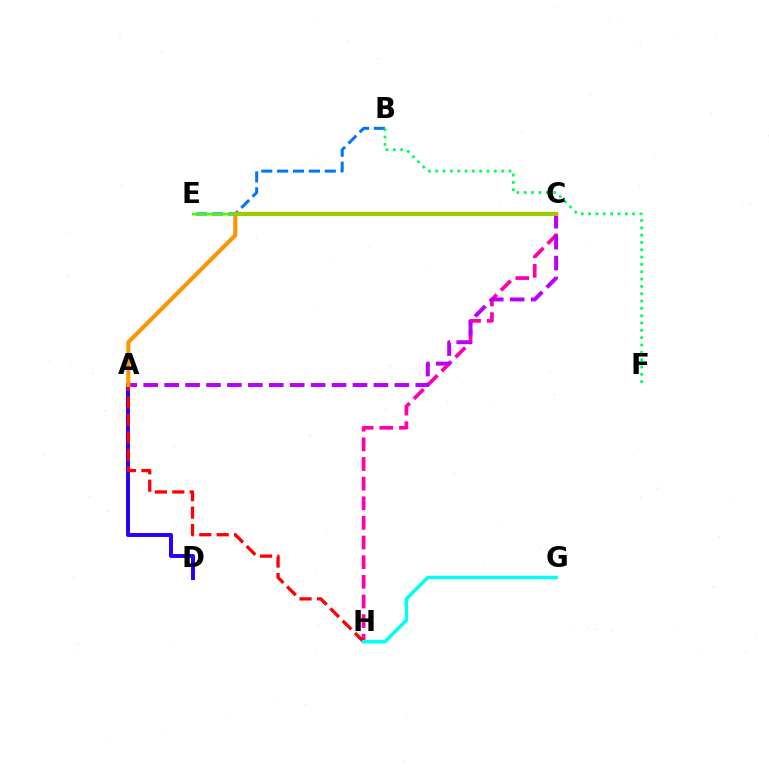{('C', 'E'): [{'color': '#d1ff00', 'line_style': 'solid', 'thickness': 2.02}, {'color': '#3dff00', 'line_style': 'solid', 'thickness': 1.52}], ('C', 'H'): [{'color': '#ff00ac', 'line_style': 'dashed', 'thickness': 2.67}], ('A', 'D'): [{'color': '#2500ff', 'line_style': 'solid', 'thickness': 2.84}], ('B', 'E'): [{'color': '#0074ff', 'line_style': 'dashed', 'thickness': 2.16}], ('A', 'C'): [{'color': '#b900ff', 'line_style': 'dashed', 'thickness': 2.84}, {'color': '#ff9400', 'line_style': 'solid', 'thickness': 2.92}], ('B', 'F'): [{'color': '#00ff5c', 'line_style': 'dotted', 'thickness': 1.99}], ('A', 'H'): [{'color': '#ff0000', 'line_style': 'dashed', 'thickness': 2.37}], ('G', 'H'): [{'color': '#00fff6', 'line_style': 'solid', 'thickness': 2.55}]}